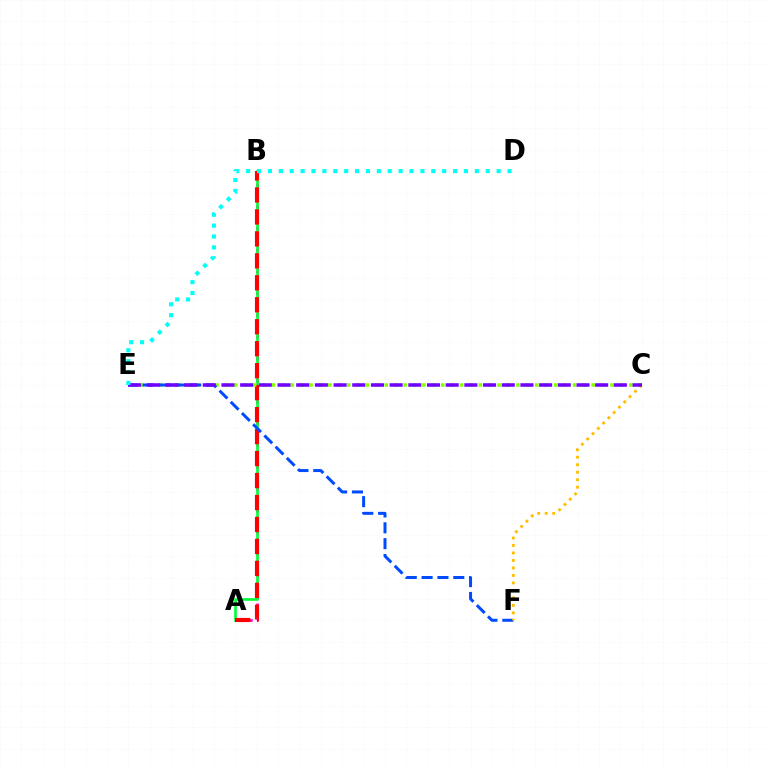{('A', 'B'): [{'color': '#ff00cf', 'line_style': 'dotted', 'thickness': 1.97}, {'color': '#00ff39', 'line_style': 'solid', 'thickness': 1.91}, {'color': '#ff0000', 'line_style': 'dashed', 'thickness': 2.98}], ('C', 'E'): [{'color': '#84ff00', 'line_style': 'dotted', 'thickness': 2.56}, {'color': '#7200ff', 'line_style': 'dashed', 'thickness': 2.54}], ('E', 'F'): [{'color': '#004bff', 'line_style': 'dashed', 'thickness': 2.15}], ('C', 'F'): [{'color': '#ffbd00', 'line_style': 'dotted', 'thickness': 2.04}], ('D', 'E'): [{'color': '#00fff6', 'line_style': 'dotted', 'thickness': 2.96}]}